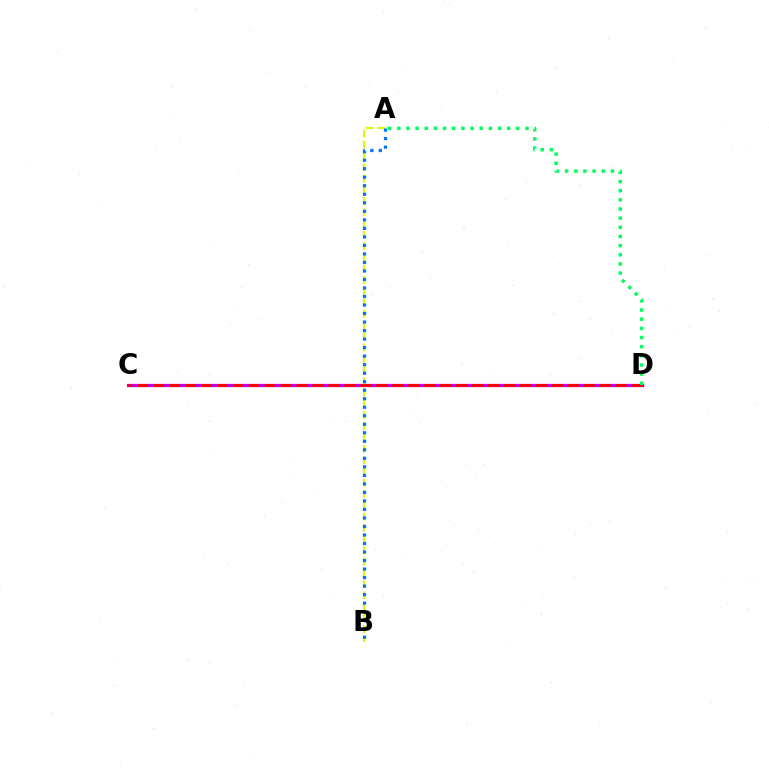{('C', 'D'): [{'color': '#b900ff', 'line_style': 'solid', 'thickness': 2.36}, {'color': '#ff0000', 'line_style': 'dashed', 'thickness': 2.17}], ('A', 'B'): [{'color': '#d1ff00', 'line_style': 'dashed', 'thickness': 1.53}, {'color': '#0074ff', 'line_style': 'dotted', 'thickness': 2.31}], ('A', 'D'): [{'color': '#00ff5c', 'line_style': 'dotted', 'thickness': 2.49}]}